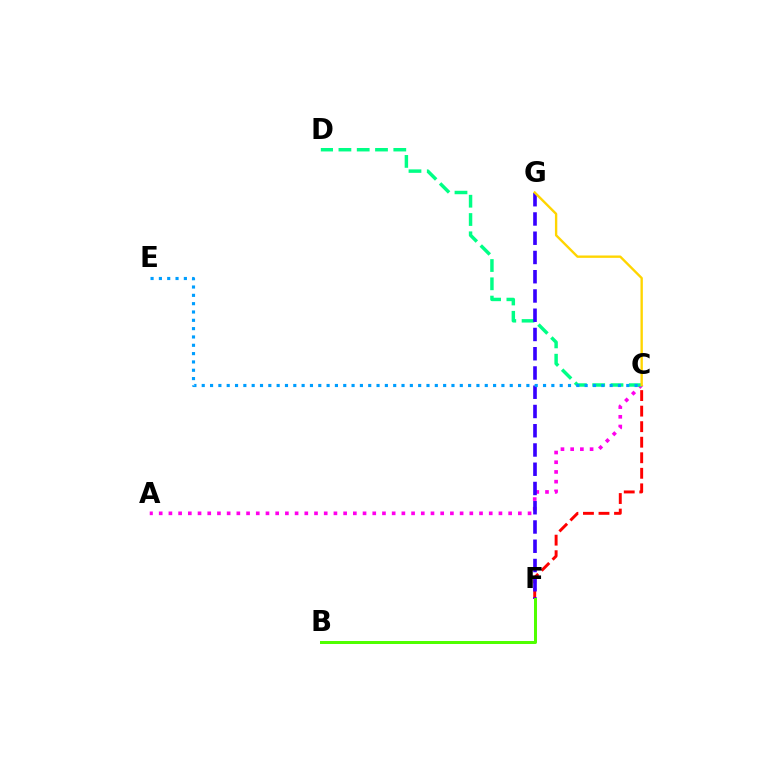{('C', 'F'): [{'color': '#ff0000', 'line_style': 'dashed', 'thickness': 2.11}], ('A', 'C'): [{'color': '#ff00ed', 'line_style': 'dotted', 'thickness': 2.64}], ('C', 'D'): [{'color': '#00ff86', 'line_style': 'dashed', 'thickness': 2.48}], ('F', 'G'): [{'color': '#3700ff', 'line_style': 'dashed', 'thickness': 2.62}], ('B', 'F'): [{'color': '#4fff00', 'line_style': 'solid', 'thickness': 2.17}], ('C', 'E'): [{'color': '#009eff', 'line_style': 'dotted', 'thickness': 2.26}], ('C', 'G'): [{'color': '#ffd500', 'line_style': 'solid', 'thickness': 1.71}]}